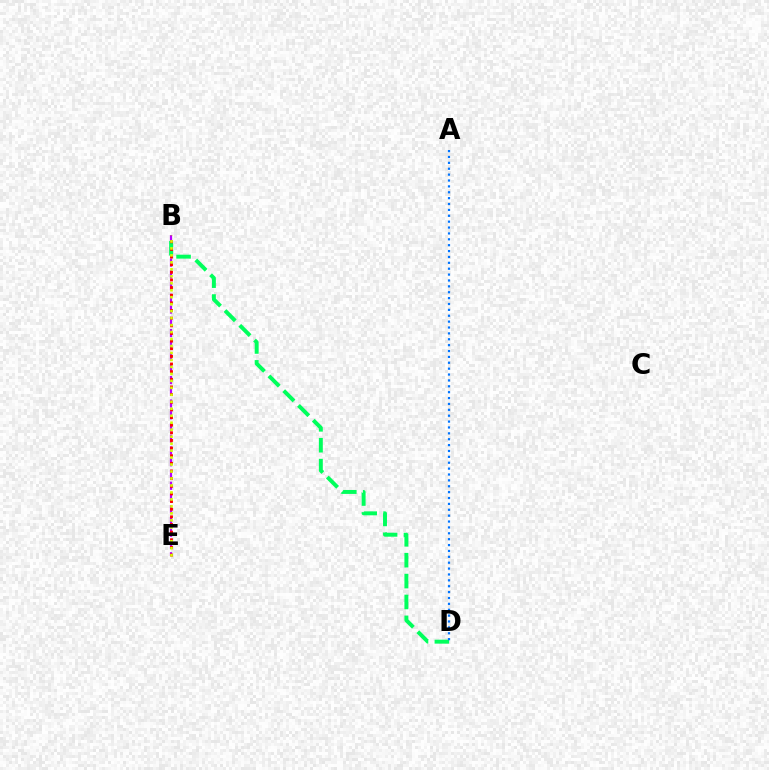{('B', 'E'): [{'color': '#b900ff', 'line_style': 'dashed', 'thickness': 1.6}, {'color': '#ff0000', 'line_style': 'dotted', 'thickness': 2.08}, {'color': '#d1ff00', 'line_style': 'dotted', 'thickness': 1.89}], ('B', 'D'): [{'color': '#00ff5c', 'line_style': 'dashed', 'thickness': 2.84}], ('A', 'D'): [{'color': '#0074ff', 'line_style': 'dotted', 'thickness': 1.6}]}